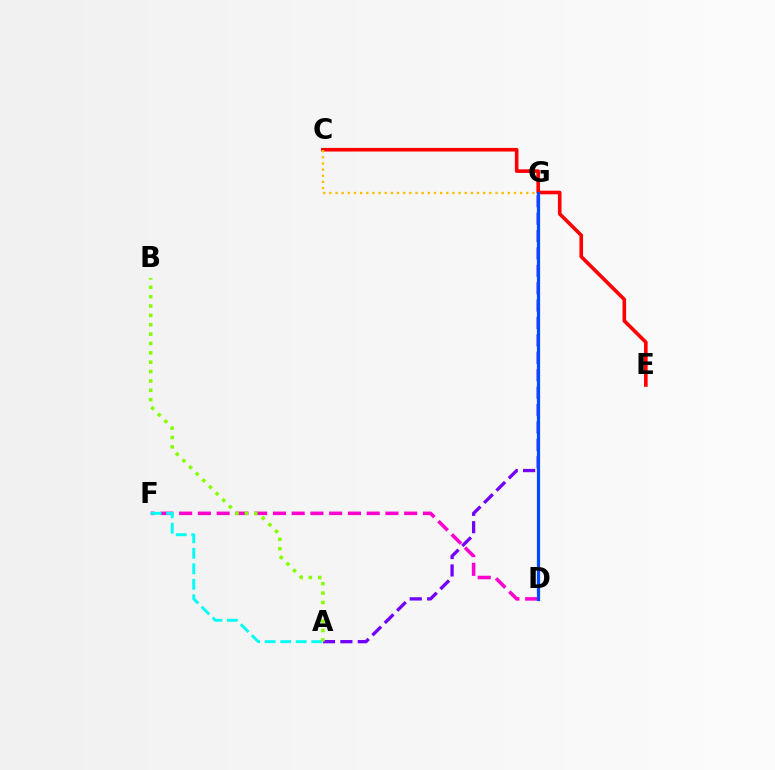{('D', 'G'): [{'color': '#00ff39', 'line_style': 'solid', 'thickness': 2.09}, {'color': '#004bff', 'line_style': 'solid', 'thickness': 2.32}], ('D', 'F'): [{'color': '#ff00cf', 'line_style': 'dashed', 'thickness': 2.55}], ('C', 'E'): [{'color': '#ff0000', 'line_style': 'solid', 'thickness': 2.6}], ('A', 'G'): [{'color': '#7200ff', 'line_style': 'dashed', 'thickness': 2.36}], ('C', 'G'): [{'color': '#ffbd00', 'line_style': 'dotted', 'thickness': 1.67}], ('A', 'F'): [{'color': '#00fff6', 'line_style': 'dashed', 'thickness': 2.11}], ('A', 'B'): [{'color': '#84ff00', 'line_style': 'dotted', 'thickness': 2.54}]}